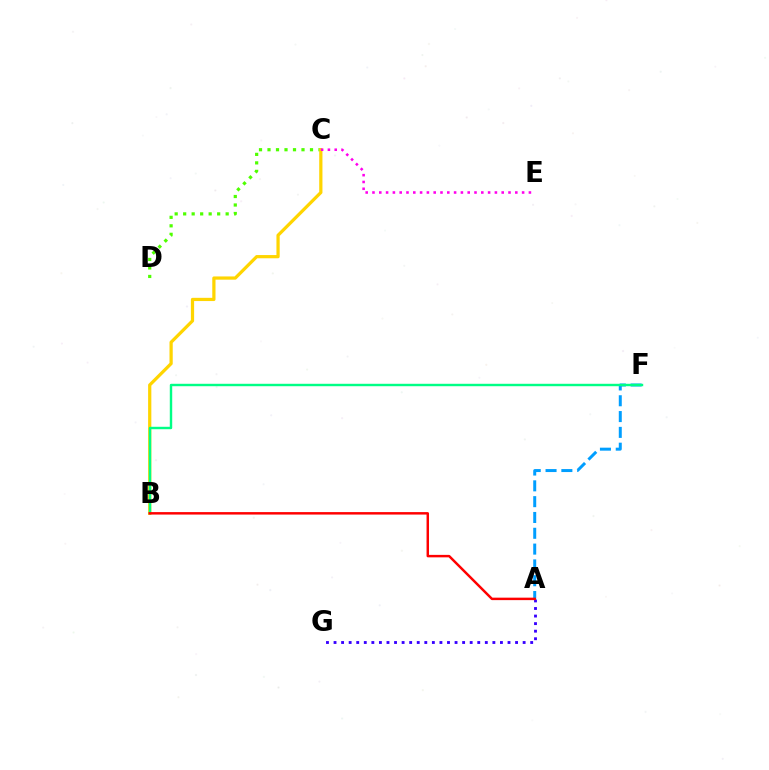{('A', 'G'): [{'color': '#3700ff', 'line_style': 'dotted', 'thickness': 2.06}], ('C', 'D'): [{'color': '#4fff00', 'line_style': 'dotted', 'thickness': 2.31}], ('B', 'C'): [{'color': '#ffd500', 'line_style': 'solid', 'thickness': 2.33}], ('A', 'F'): [{'color': '#009eff', 'line_style': 'dashed', 'thickness': 2.15}], ('B', 'F'): [{'color': '#00ff86', 'line_style': 'solid', 'thickness': 1.74}], ('A', 'B'): [{'color': '#ff0000', 'line_style': 'solid', 'thickness': 1.77}], ('C', 'E'): [{'color': '#ff00ed', 'line_style': 'dotted', 'thickness': 1.85}]}